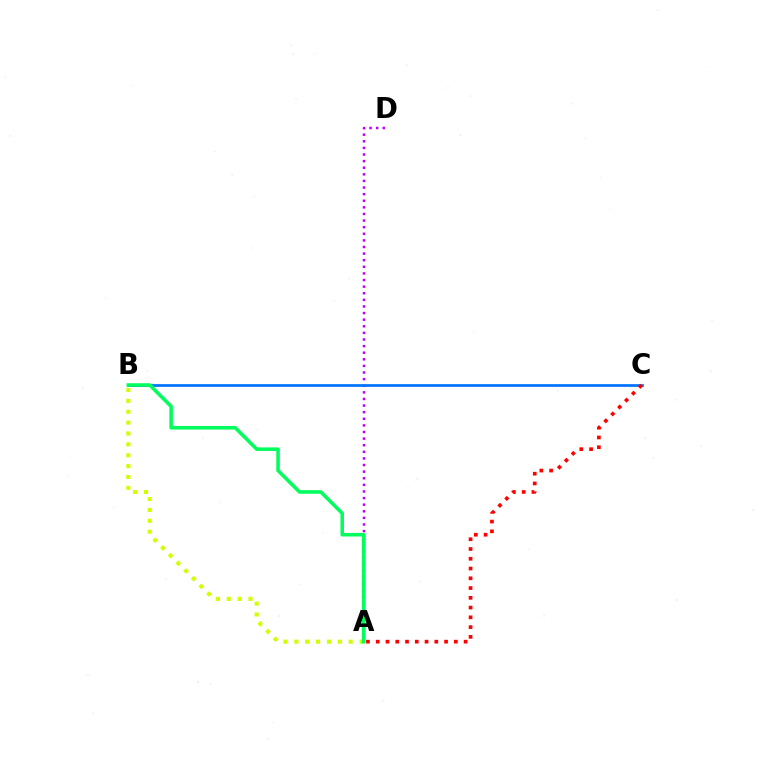{('A', 'D'): [{'color': '#b900ff', 'line_style': 'dotted', 'thickness': 1.8}], ('A', 'B'): [{'color': '#d1ff00', 'line_style': 'dotted', 'thickness': 2.95}, {'color': '#00ff5c', 'line_style': 'solid', 'thickness': 2.55}], ('B', 'C'): [{'color': '#0074ff', 'line_style': 'solid', 'thickness': 1.97}], ('A', 'C'): [{'color': '#ff0000', 'line_style': 'dotted', 'thickness': 2.65}]}